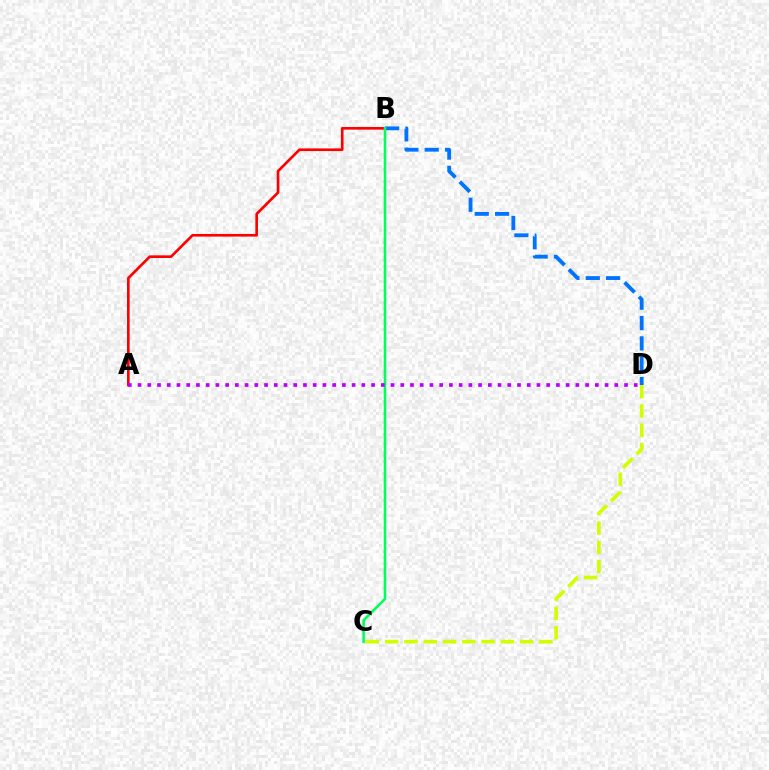{('A', 'B'): [{'color': '#ff0000', 'line_style': 'solid', 'thickness': 1.91}], ('B', 'D'): [{'color': '#0074ff', 'line_style': 'dashed', 'thickness': 2.76}], ('B', 'C'): [{'color': '#00ff5c', 'line_style': 'solid', 'thickness': 1.85}], ('C', 'D'): [{'color': '#d1ff00', 'line_style': 'dashed', 'thickness': 2.62}], ('A', 'D'): [{'color': '#b900ff', 'line_style': 'dotted', 'thickness': 2.64}]}